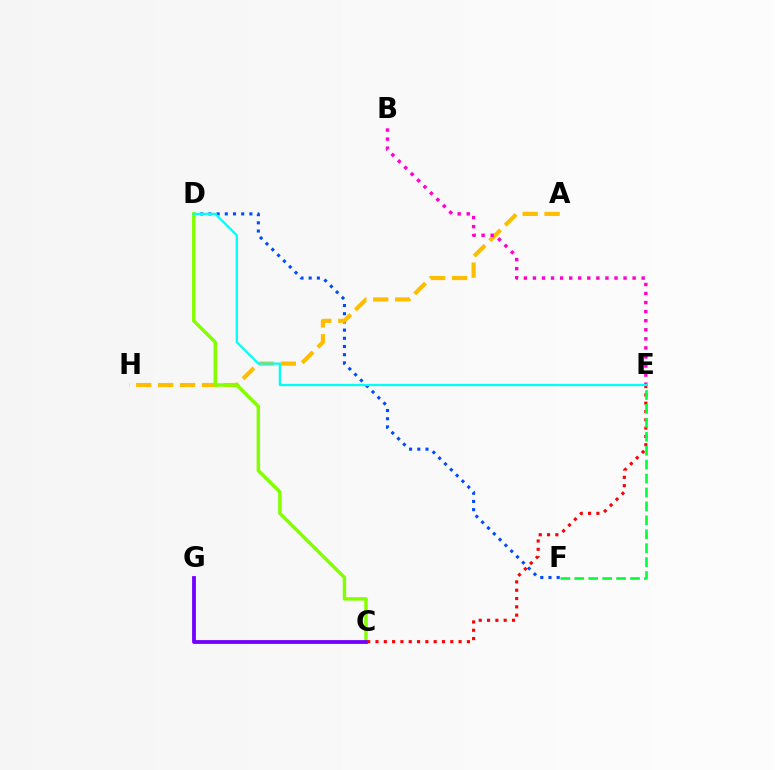{('D', 'F'): [{'color': '#004bff', 'line_style': 'dotted', 'thickness': 2.23}], ('A', 'H'): [{'color': '#ffbd00', 'line_style': 'dashed', 'thickness': 2.98}], ('B', 'E'): [{'color': '#ff00cf', 'line_style': 'dotted', 'thickness': 2.46}], ('C', 'E'): [{'color': '#ff0000', 'line_style': 'dotted', 'thickness': 2.26}], ('E', 'F'): [{'color': '#00ff39', 'line_style': 'dashed', 'thickness': 1.89}], ('C', 'D'): [{'color': '#84ff00', 'line_style': 'solid', 'thickness': 2.49}], ('D', 'E'): [{'color': '#00fff6', 'line_style': 'solid', 'thickness': 1.62}], ('C', 'G'): [{'color': '#7200ff', 'line_style': 'solid', 'thickness': 2.74}]}